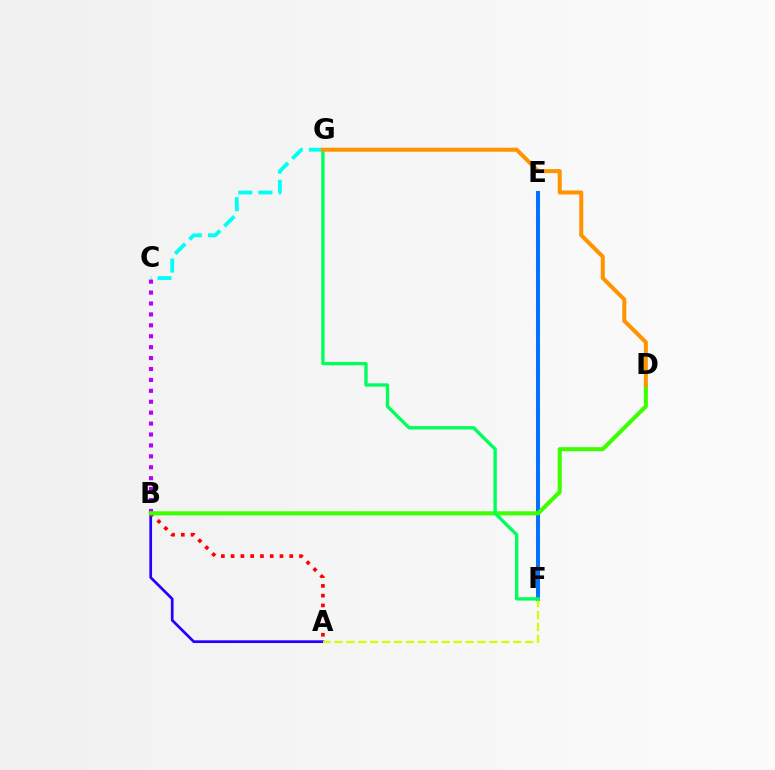{('C', 'G'): [{'color': '#00fff6', 'line_style': 'dashed', 'thickness': 2.74}], ('E', 'F'): [{'color': '#ff00ac', 'line_style': 'dashed', 'thickness': 2.9}, {'color': '#0074ff', 'line_style': 'solid', 'thickness': 2.86}], ('A', 'B'): [{'color': '#2500ff', 'line_style': 'solid', 'thickness': 1.96}, {'color': '#ff0000', 'line_style': 'dotted', 'thickness': 2.66}], ('A', 'F'): [{'color': '#d1ff00', 'line_style': 'dashed', 'thickness': 1.62}], ('B', 'C'): [{'color': '#b900ff', 'line_style': 'dotted', 'thickness': 2.97}], ('B', 'D'): [{'color': '#3dff00', 'line_style': 'solid', 'thickness': 2.94}], ('F', 'G'): [{'color': '#00ff5c', 'line_style': 'solid', 'thickness': 2.41}], ('D', 'G'): [{'color': '#ff9400', 'line_style': 'solid', 'thickness': 2.9}]}